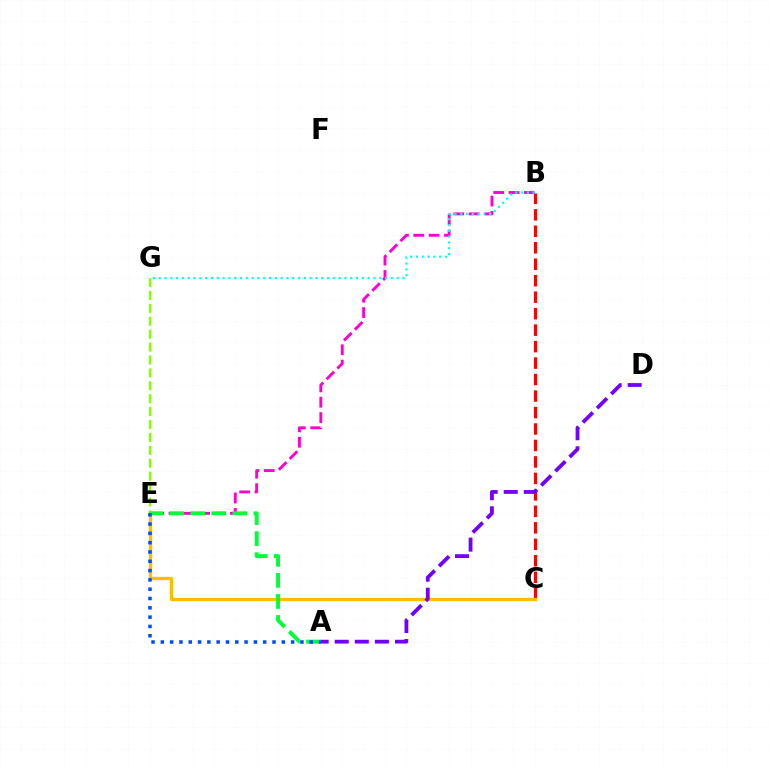{('B', 'E'): [{'color': '#ff00cf', 'line_style': 'dashed', 'thickness': 2.08}], ('E', 'G'): [{'color': '#84ff00', 'line_style': 'dashed', 'thickness': 1.75}], ('B', 'C'): [{'color': '#ff0000', 'line_style': 'dashed', 'thickness': 2.24}], ('C', 'E'): [{'color': '#ffbd00', 'line_style': 'solid', 'thickness': 2.39}], ('B', 'G'): [{'color': '#00fff6', 'line_style': 'dotted', 'thickness': 1.58}], ('A', 'E'): [{'color': '#00ff39', 'line_style': 'dashed', 'thickness': 2.86}, {'color': '#004bff', 'line_style': 'dotted', 'thickness': 2.53}], ('A', 'D'): [{'color': '#7200ff', 'line_style': 'dashed', 'thickness': 2.73}]}